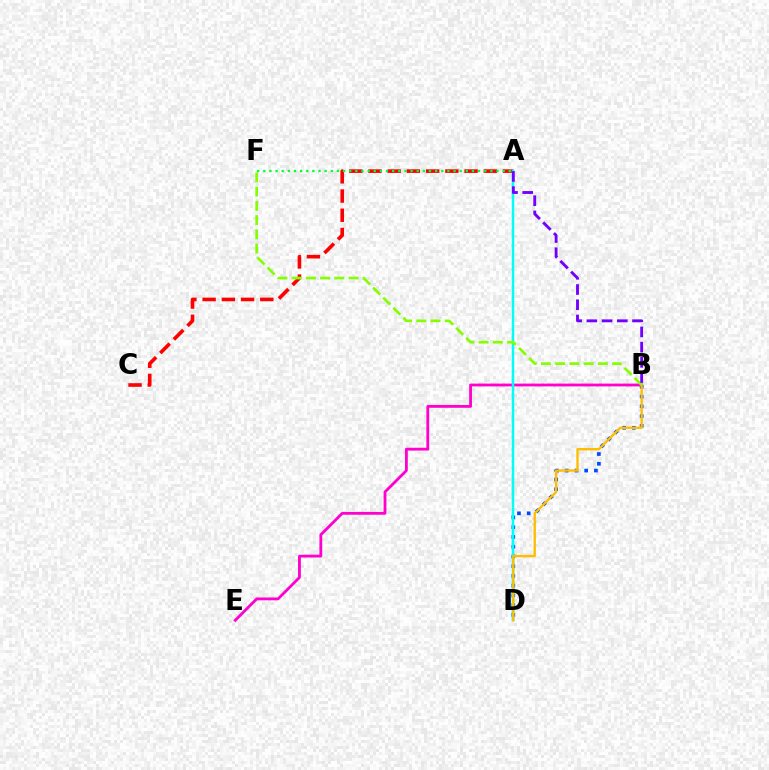{('A', 'C'): [{'color': '#ff0000', 'line_style': 'dashed', 'thickness': 2.61}], ('A', 'F'): [{'color': '#00ff39', 'line_style': 'dotted', 'thickness': 1.67}], ('B', 'D'): [{'color': '#004bff', 'line_style': 'dotted', 'thickness': 2.65}, {'color': '#ffbd00', 'line_style': 'solid', 'thickness': 1.7}], ('B', 'E'): [{'color': '#ff00cf', 'line_style': 'solid', 'thickness': 2.03}], ('A', 'D'): [{'color': '#00fff6', 'line_style': 'solid', 'thickness': 1.79}], ('B', 'F'): [{'color': '#84ff00', 'line_style': 'dashed', 'thickness': 1.93}], ('A', 'B'): [{'color': '#7200ff', 'line_style': 'dashed', 'thickness': 2.07}]}